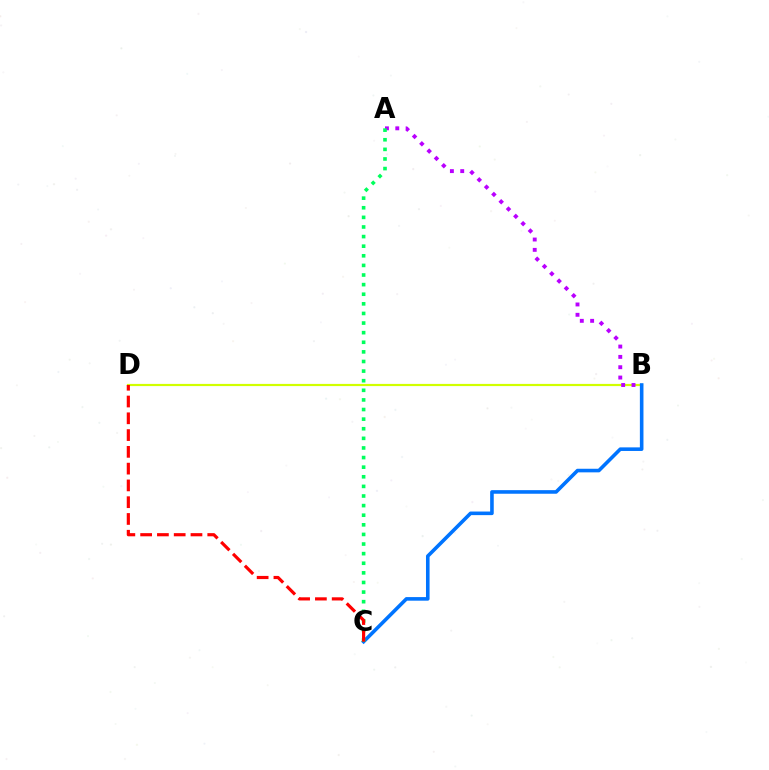{('B', 'D'): [{'color': '#d1ff00', 'line_style': 'solid', 'thickness': 1.57}], ('B', 'C'): [{'color': '#0074ff', 'line_style': 'solid', 'thickness': 2.59}], ('A', 'B'): [{'color': '#b900ff', 'line_style': 'dotted', 'thickness': 2.81}], ('A', 'C'): [{'color': '#00ff5c', 'line_style': 'dotted', 'thickness': 2.61}], ('C', 'D'): [{'color': '#ff0000', 'line_style': 'dashed', 'thickness': 2.28}]}